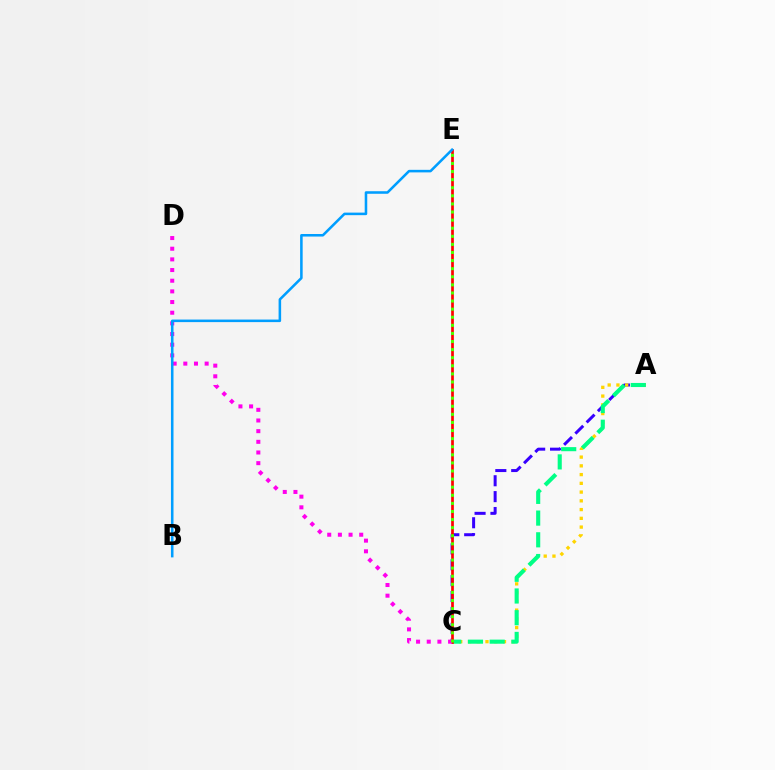{('A', 'C'): [{'color': '#3700ff', 'line_style': 'dashed', 'thickness': 2.16}, {'color': '#ffd500', 'line_style': 'dotted', 'thickness': 2.38}, {'color': '#00ff86', 'line_style': 'dashed', 'thickness': 2.95}], ('C', 'E'): [{'color': '#ff0000', 'line_style': 'solid', 'thickness': 1.95}, {'color': '#4fff00', 'line_style': 'dotted', 'thickness': 2.2}], ('C', 'D'): [{'color': '#ff00ed', 'line_style': 'dotted', 'thickness': 2.9}], ('B', 'E'): [{'color': '#009eff', 'line_style': 'solid', 'thickness': 1.84}]}